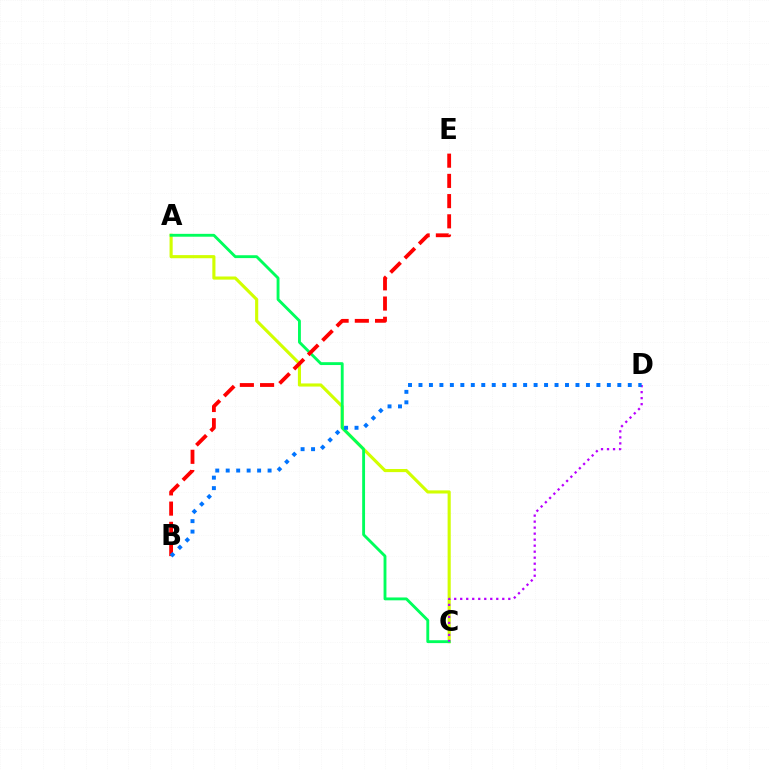{('A', 'C'): [{'color': '#d1ff00', 'line_style': 'solid', 'thickness': 2.25}, {'color': '#00ff5c', 'line_style': 'solid', 'thickness': 2.06}], ('B', 'E'): [{'color': '#ff0000', 'line_style': 'dashed', 'thickness': 2.75}], ('C', 'D'): [{'color': '#b900ff', 'line_style': 'dotted', 'thickness': 1.63}], ('B', 'D'): [{'color': '#0074ff', 'line_style': 'dotted', 'thickness': 2.84}]}